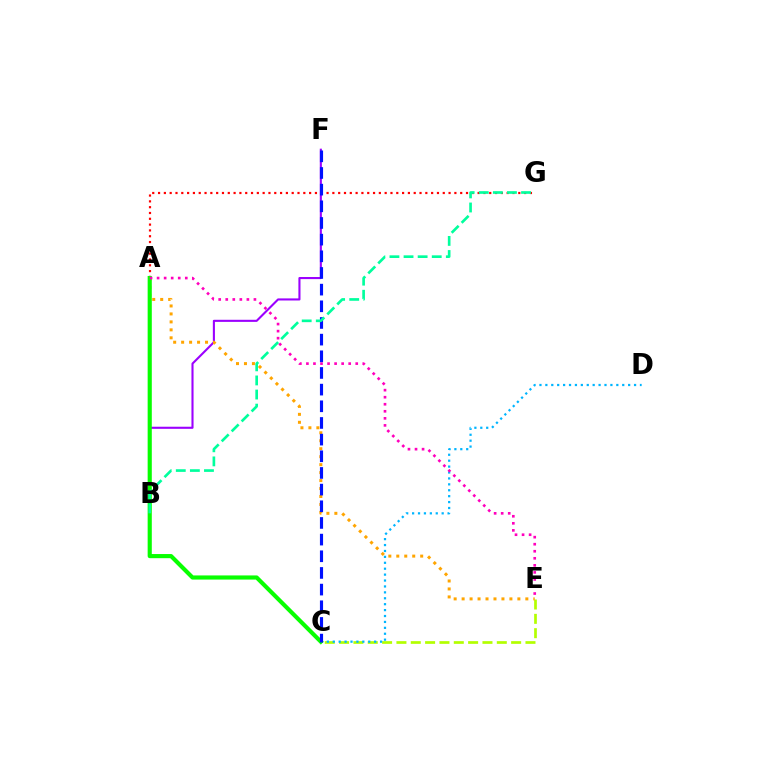{('B', 'F'): [{'color': '#9b00ff', 'line_style': 'solid', 'thickness': 1.51}], ('C', 'E'): [{'color': '#b3ff00', 'line_style': 'dashed', 'thickness': 1.95}], ('A', 'E'): [{'color': '#ffa500', 'line_style': 'dotted', 'thickness': 2.16}, {'color': '#ff00bd', 'line_style': 'dotted', 'thickness': 1.91}], ('A', 'G'): [{'color': '#ff0000', 'line_style': 'dotted', 'thickness': 1.58}], ('C', 'D'): [{'color': '#00b5ff', 'line_style': 'dotted', 'thickness': 1.61}], ('A', 'C'): [{'color': '#08ff00', 'line_style': 'solid', 'thickness': 2.98}], ('C', 'F'): [{'color': '#0010ff', 'line_style': 'dashed', 'thickness': 2.26}], ('B', 'G'): [{'color': '#00ff9d', 'line_style': 'dashed', 'thickness': 1.91}]}